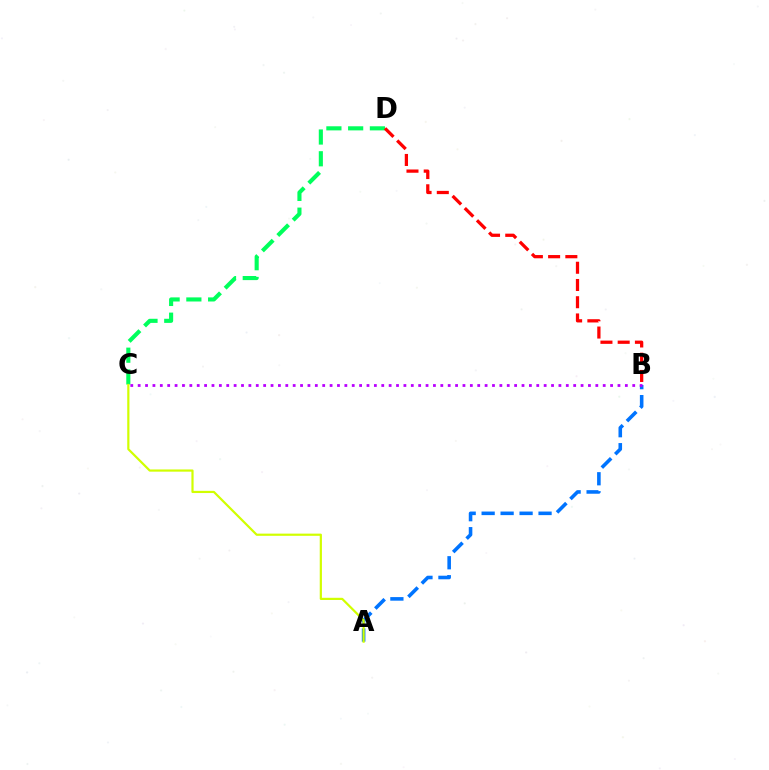{('C', 'D'): [{'color': '#00ff5c', 'line_style': 'dashed', 'thickness': 2.96}], ('A', 'B'): [{'color': '#0074ff', 'line_style': 'dashed', 'thickness': 2.58}], ('B', 'D'): [{'color': '#ff0000', 'line_style': 'dashed', 'thickness': 2.34}], ('A', 'C'): [{'color': '#d1ff00', 'line_style': 'solid', 'thickness': 1.58}], ('B', 'C'): [{'color': '#b900ff', 'line_style': 'dotted', 'thickness': 2.01}]}